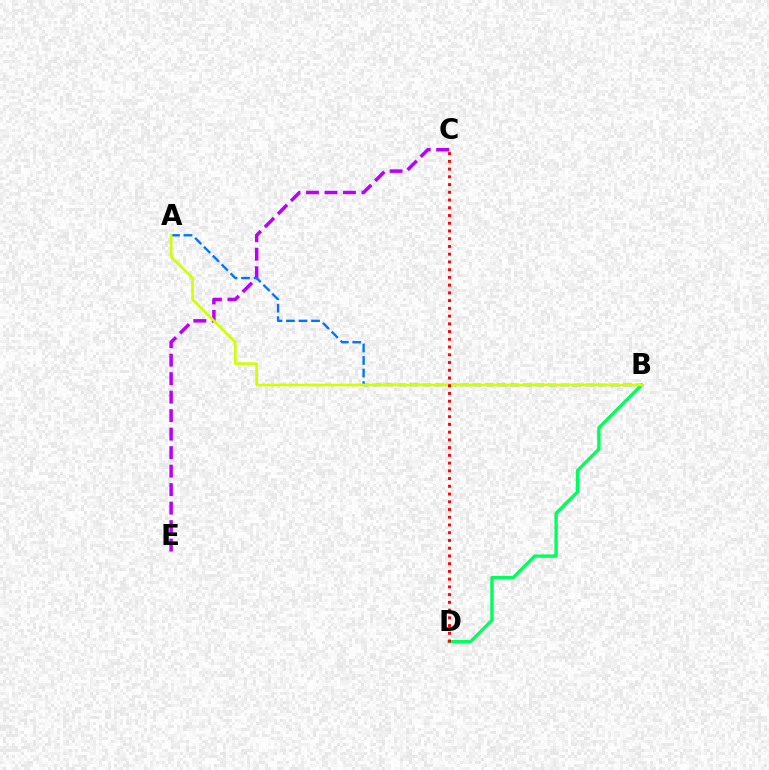{('C', 'E'): [{'color': '#b900ff', 'line_style': 'dashed', 'thickness': 2.51}], ('A', 'B'): [{'color': '#0074ff', 'line_style': 'dashed', 'thickness': 1.7}, {'color': '#d1ff00', 'line_style': 'solid', 'thickness': 1.9}], ('B', 'D'): [{'color': '#00ff5c', 'line_style': 'solid', 'thickness': 2.41}], ('C', 'D'): [{'color': '#ff0000', 'line_style': 'dotted', 'thickness': 2.1}]}